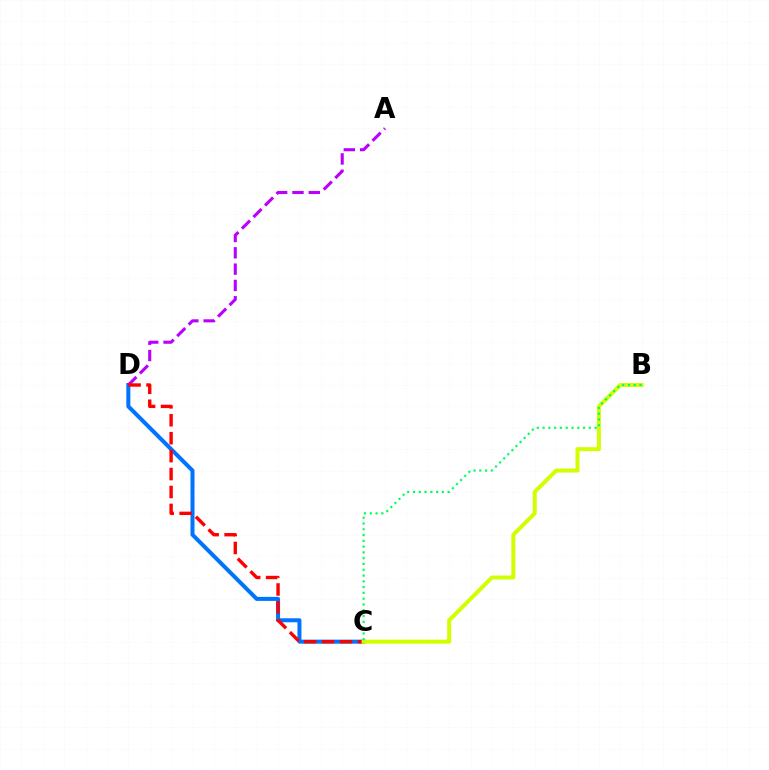{('C', 'D'): [{'color': '#0074ff', 'line_style': 'solid', 'thickness': 2.89}, {'color': '#ff0000', 'line_style': 'dashed', 'thickness': 2.44}], ('A', 'D'): [{'color': '#b900ff', 'line_style': 'dashed', 'thickness': 2.22}], ('B', 'C'): [{'color': '#d1ff00', 'line_style': 'solid', 'thickness': 2.88}, {'color': '#00ff5c', 'line_style': 'dotted', 'thickness': 1.57}]}